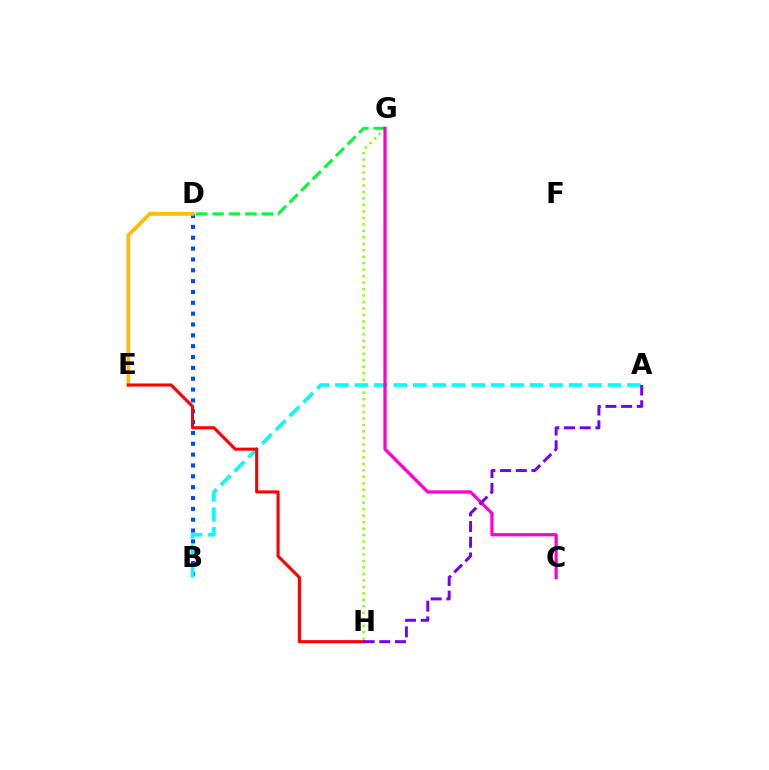{('B', 'D'): [{'color': '#004bff', 'line_style': 'dotted', 'thickness': 2.95}], ('D', 'E'): [{'color': '#ffbd00', 'line_style': 'solid', 'thickness': 2.72}], ('G', 'H'): [{'color': '#84ff00', 'line_style': 'dotted', 'thickness': 1.76}], ('D', 'G'): [{'color': '#00ff39', 'line_style': 'dashed', 'thickness': 2.23}], ('A', 'B'): [{'color': '#00fff6', 'line_style': 'dashed', 'thickness': 2.64}], ('C', 'G'): [{'color': '#ff00cf', 'line_style': 'solid', 'thickness': 2.32}], ('E', 'H'): [{'color': '#ff0000', 'line_style': 'solid', 'thickness': 2.21}], ('A', 'H'): [{'color': '#7200ff', 'line_style': 'dashed', 'thickness': 2.13}]}